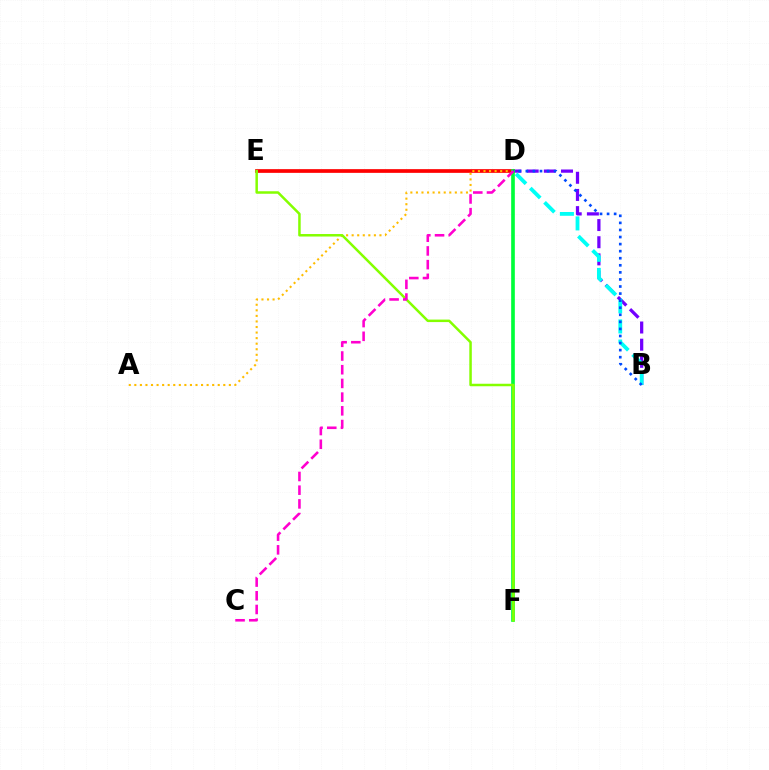{('D', 'E'): [{'color': '#ff0000', 'line_style': 'solid', 'thickness': 2.67}], ('A', 'D'): [{'color': '#ffbd00', 'line_style': 'dotted', 'thickness': 1.51}], ('B', 'D'): [{'color': '#7200ff', 'line_style': 'dashed', 'thickness': 2.33}, {'color': '#00fff6', 'line_style': 'dashed', 'thickness': 2.73}, {'color': '#004bff', 'line_style': 'dotted', 'thickness': 1.92}], ('D', 'F'): [{'color': '#00ff39', 'line_style': 'solid', 'thickness': 2.63}], ('E', 'F'): [{'color': '#84ff00', 'line_style': 'solid', 'thickness': 1.8}], ('C', 'D'): [{'color': '#ff00cf', 'line_style': 'dashed', 'thickness': 1.86}]}